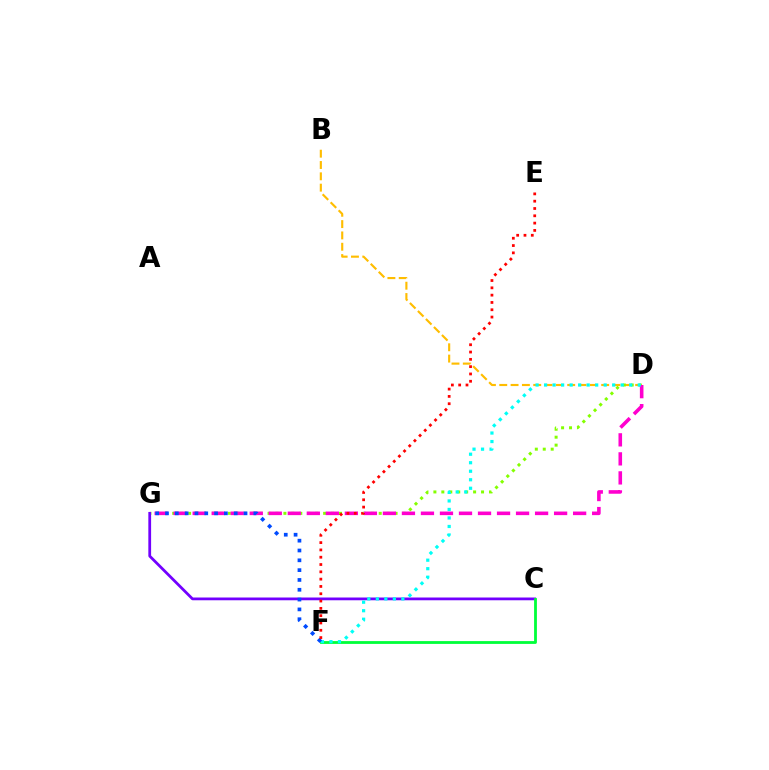{('B', 'D'): [{'color': '#ffbd00', 'line_style': 'dashed', 'thickness': 1.54}], ('D', 'G'): [{'color': '#84ff00', 'line_style': 'dotted', 'thickness': 2.16}, {'color': '#ff00cf', 'line_style': 'dashed', 'thickness': 2.58}], ('C', 'G'): [{'color': '#7200ff', 'line_style': 'solid', 'thickness': 1.99}], ('C', 'F'): [{'color': '#00ff39', 'line_style': 'solid', 'thickness': 2.02}], ('D', 'F'): [{'color': '#00fff6', 'line_style': 'dotted', 'thickness': 2.31}], ('F', 'G'): [{'color': '#004bff', 'line_style': 'dotted', 'thickness': 2.67}], ('E', 'F'): [{'color': '#ff0000', 'line_style': 'dotted', 'thickness': 1.99}]}